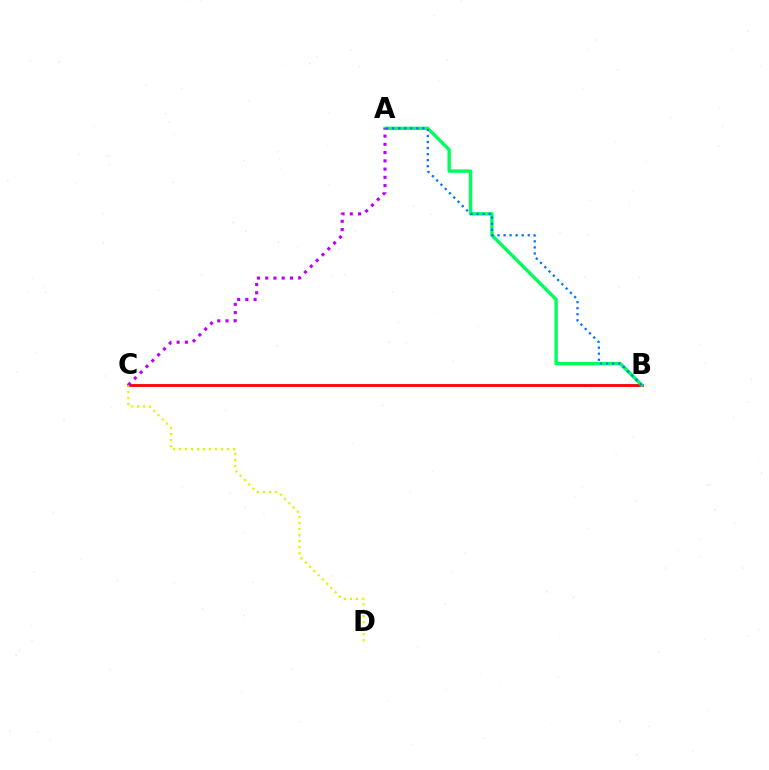{('B', 'C'): [{'color': '#ff0000', 'line_style': 'solid', 'thickness': 2.02}], ('A', 'B'): [{'color': '#00ff5c', 'line_style': 'solid', 'thickness': 2.44}, {'color': '#0074ff', 'line_style': 'dotted', 'thickness': 1.64}], ('C', 'D'): [{'color': '#d1ff00', 'line_style': 'dotted', 'thickness': 1.63}], ('A', 'C'): [{'color': '#b900ff', 'line_style': 'dotted', 'thickness': 2.24}]}